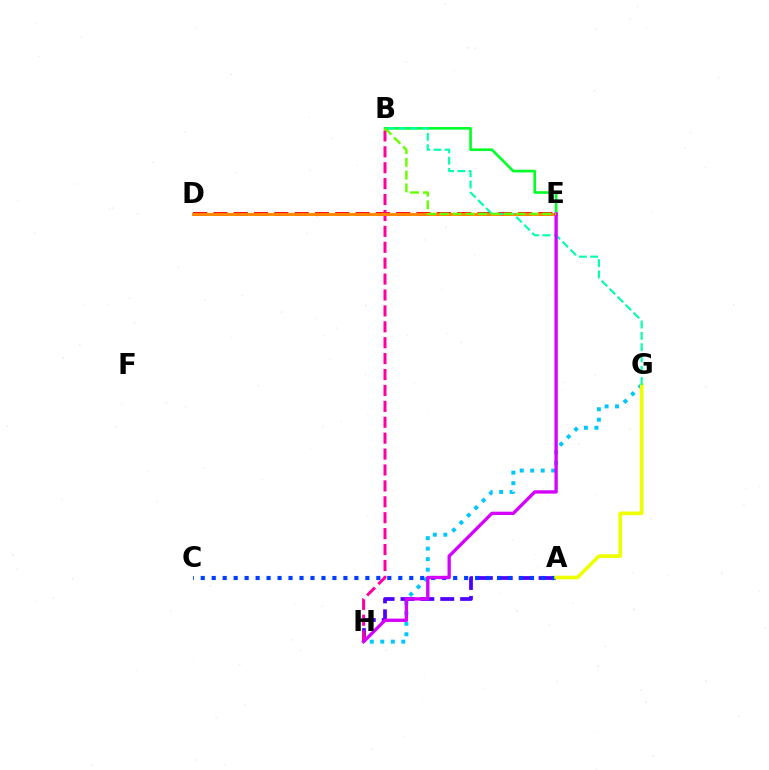{('G', 'H'): [{'color': '#00c7ff', 'line_style': 'dotted', 'thickness': 2.85}], ('D', 'E'): [{'color': '#ff0000', 'line_style': 'dashed', 'thickness': 2.76}, {'color': '#ff8800', 'line_style': 'solid', 'thickness': 2.08}], ('B', 'E'): [{'color': '#00ff27', 'line_style': 'solid', 'thickness': 1.89}, {'color': '#66ff00', 'line_style': 'dashed', 'thickness': 1.74}], ('A', 'H'): [{'color': '#4f00ff', 'line_style': 'dashed', 'thickness': 2.7}], ('B', 'H'): [{'color': '#ff00a0', 'line_style': 'dashed', 'thickness': 2.16}], ('A', 'C'): [{'color': '#003fff', 'line_style': 'dotted', 'thickness': 2.98}], ('A', 'G'): [{'color': '#eeff00', 'line_style': 'solid', 'thickness': 2.62}], ('B', 'G'): [{'color': '#00ffaf', 'line_style': 'dashed', 'thickness': 1.53}], ('E', 'H'): [{'color': '#d600ff', 'line_style': 'solid', 'thickness': 2.39}]}